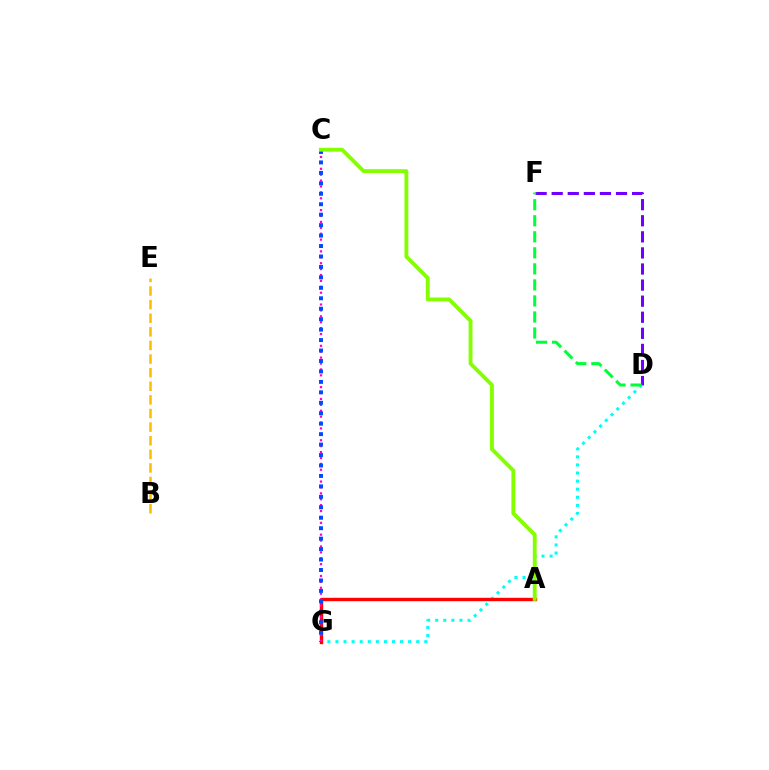{('D', 'F'): [{'color': '#7200ff', 'line_style': 'dashed', 'thickness': 2.18}, {'color': '#00ff39', 'line_style': 'dashed', 'thickness': 2.18}], ('D', 'G'): [{'color': '#00fff6', 'line_style': 'dotted', 'thickness': 2.19}], ('A', 'G'): [{'color': '#ff0000', 'line_style': 'solid', 'thickness': 2.44}], ('C', 'G'): [{'color': '#ff00cf', 'line_style': 'dotted', 'thickness': 1.6}, {'color': '#004bff', 'line_style': 'dotted', 'thickness': 2.84}], ('A', 'C'): [{'color': '#84ff00', 'line_style': 'solid', 'thickness': 2.78}], ('B', 'E'): [{'color': '#ffbd00', 'line_style': 'dashed', 'thickness': 1.85}]}